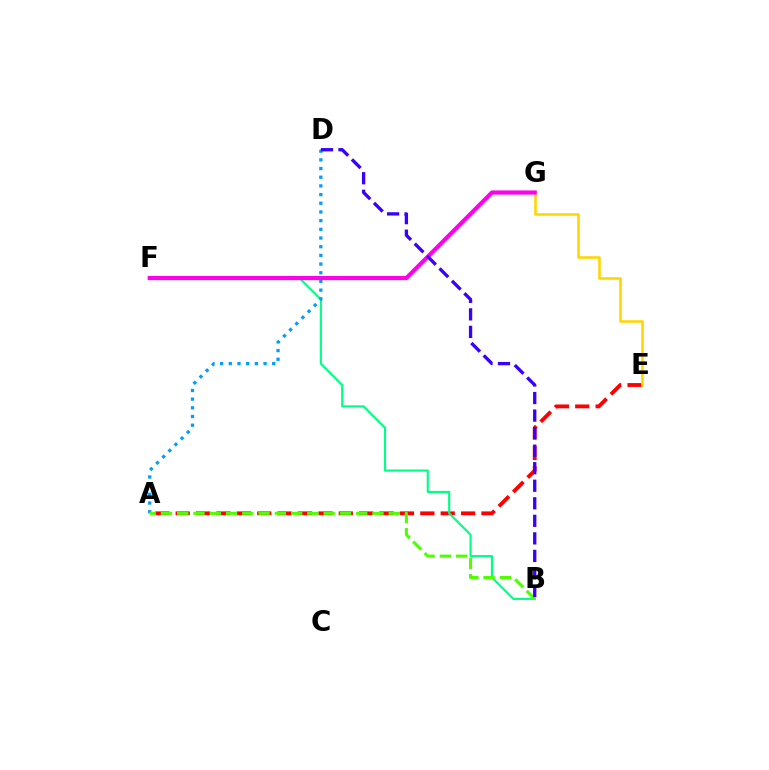{('A', 'E'): [{'color': '#ff0000', 'line_style': 'dashed', 'thickness': 2.77}], ('E', 'G'): [{'color': '#ffd500', 'line_style': 'solid', 'thickness': 1.84}], ('B', 'F'): [{'color': '#00ff86', 'line_style': 'solid', 'thickness': 1.54}], ('A', 'D'): [{'color': '#009eff', 'line_style': 'dotted', 'thickness': 2.36}], ('F', 'G'): [{'color': '#ff00ed', 'line_style': 'solid', 'thickness': 2.99}], ('A', 'B'): [{'color': '#4fff00', 'line_style': 'dashed', 'thickness': 2.21}], ('B', 'D'): [{'color': '#3700ff', 'line_style': 'dashed', 'thickness': 2.38}]}